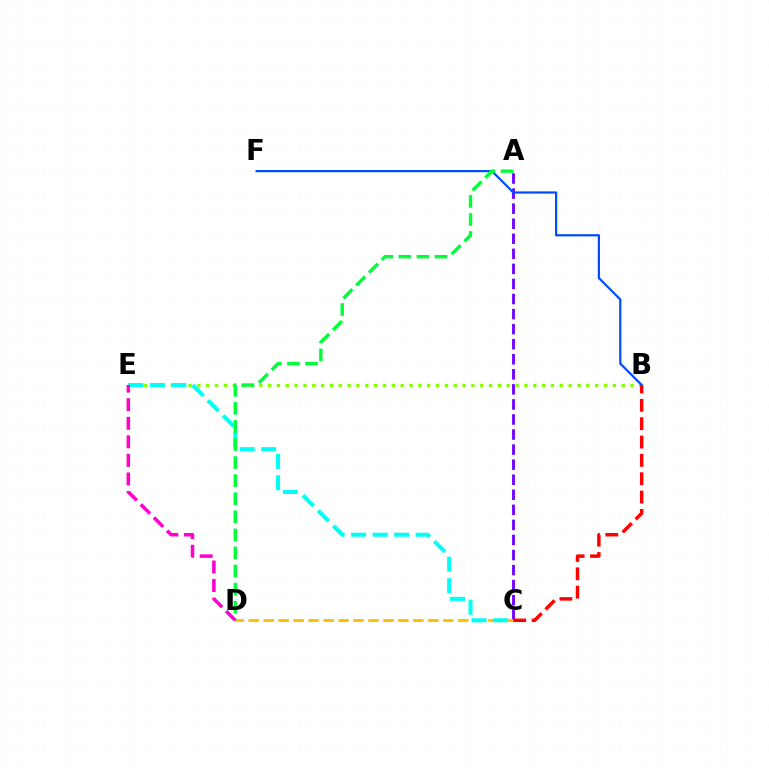{('B', 'E'): [{'color': '#84ff00', 'line_style': 'dotted', 'thickness': 2.4}], ('A', 'C'): [{'color': '#7200ff', 'line_style': 'dashed', 'thickness': 2.05}], ('C', 'D'): [{'color': '#ffbd00', 'line_style': 'dashed', 'thickness': 2.03}], ('B', 'F'): [{'color': '#004bff', 'line_style': 'solid', 'thickness': 1.59}], ('C', 'E'): [{'color': '#00fff6', 'line_style': 'dashed', 'thickness': 2.92}], ('B', 'C'): [{'color': '#ff0000', 'line_style': 'dashed', 'thickness': 2.49}], ('A', 'D'): [{'color': '#00ff39', 'line_style': 'dashed', 'thickness': 2.46}], ('D', 'E'): [{'color': '#ff00cf', 'line_style': 'dashed', 'thickness': 2.52}]}